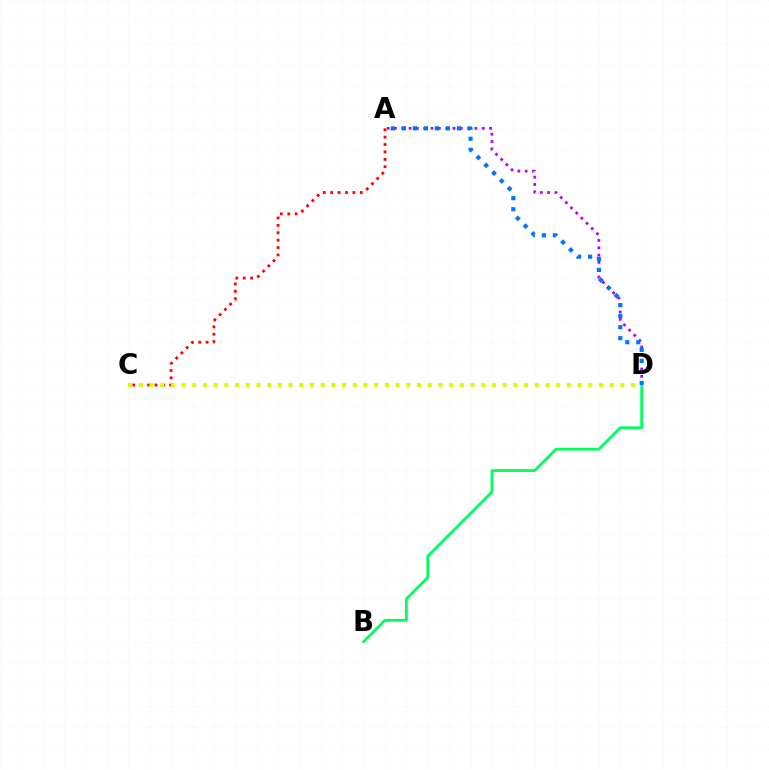{('B', 'D'): [{'color': '#00ff5c', 'line_style': 'solid', 'thickness': 2.0}], ('A', 'D'): [{'color': '#b900ff', 'line_style': 'dotted', 'thickness': 1.99}, {'color': '#0074ff', 'line_style': 'dotted', 'thickness': 2.99}], ('A', 'C'): [{'color': '#ff0000', 'line_style': 'dotted', 'thickness': 2.01}], ('C', 'D'): [{'color': '#d1ff00', 'line_style': 'dotted', 'thickness': 2.91}]}